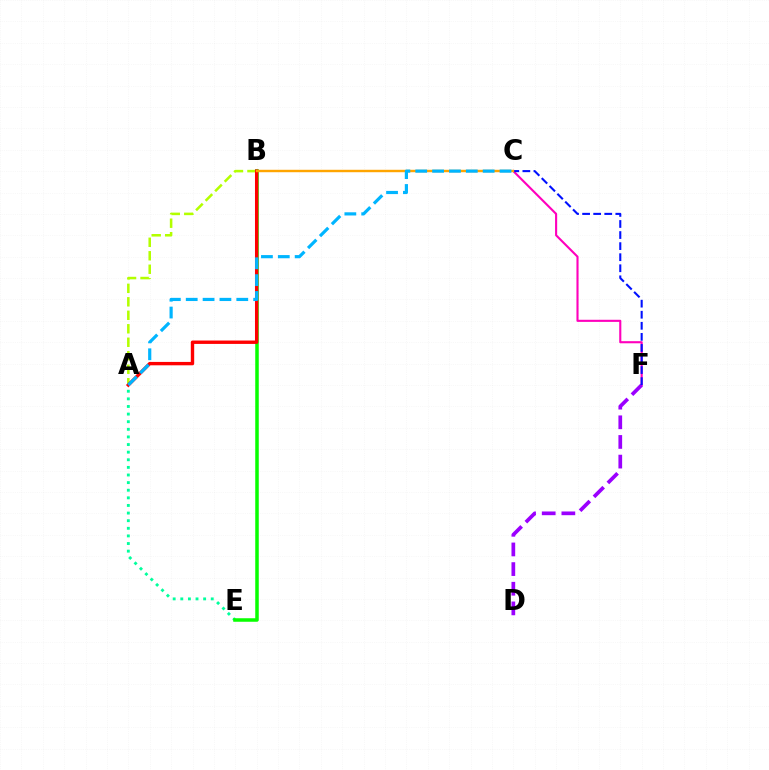{('A', 'E'): [{'color': '#00ff9d', 'line_style': 'dotted', 'thickness': 2.07}], ('A', 'B'): [{'color': '#b3ff00', 'line_style': 'dashed', 'thickness': 1.83}, {'color': '#ff0000', 'line_style': 'solid', 'thickness': 2.43}], ('B', 'E'): [{'color': '#08ff00', 'line_style': 'solid', 'thickness': 2.53}], ('C', 'F'): [{'color': '#ff00bd', 'line_style': 'solid', 'thickness': 1.52}, {'color': '#0010ff', 'line_style': 'dashed', 'thickness': 1.5}], ('D', 'F'): [{'color': '#9b00ff', 'line_style': 'dashed', 'thickness': 2.67}], ('B', 'C'): [{'color': '#ffa500', 'line_style': 'solid', 'thickness': 1.75}], ('A', 'C'): [{'color': '#00b5ff', 'line_style': 'dashed', 'thickness': 2.29}]}